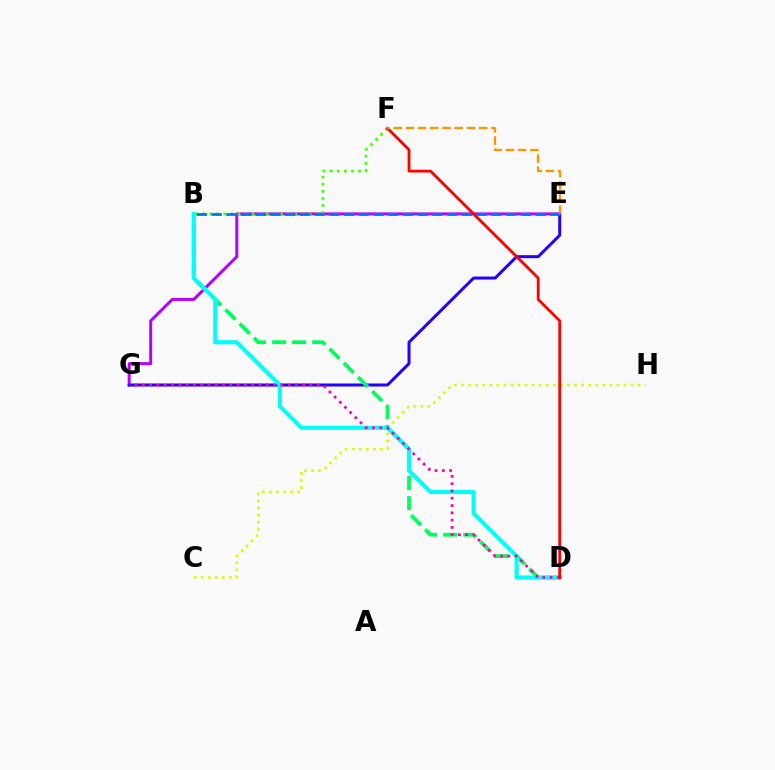{('E', 'G'): [{'color': '#b900ff', 'line_style': 'solid', 'thickness': 2.15}, {'color': '#2500ff', 'line_style': 'solid', 'thickness': 2.17}], ('C', 'H'): [{'color': '#d1ff00', 'line_style': 'dotted', 'thickness': 1.92}], ('B', 'F'): [{'color': '#3dff00', 'line_style': 'dotted', 'thickness': 1.93}], ('B', 'D'): [{'color': '#00ff5c', 'line_style': 'dashed', 'thickness': 2.72}, {'color': '#00fff6', 'line_style': 'solid', 'thickness': 2.97}], ('D', 'G'): [{'color': '#ff00ac', 'line_style': 'dotted', 'thickness': 1.98}], ('B', 'E'): [{'color': '#0074ff', 'line_style': 'dashed', 'thickness': 2.0}], ('D', 'F'): [{'color': '#ff0000', 'line_style': 'solid', 'thickness': 2.02}], ('E', 'F'): [{'color': '#ff9400', 'line_style': 'dashed', 'thickness': 1.66}]}